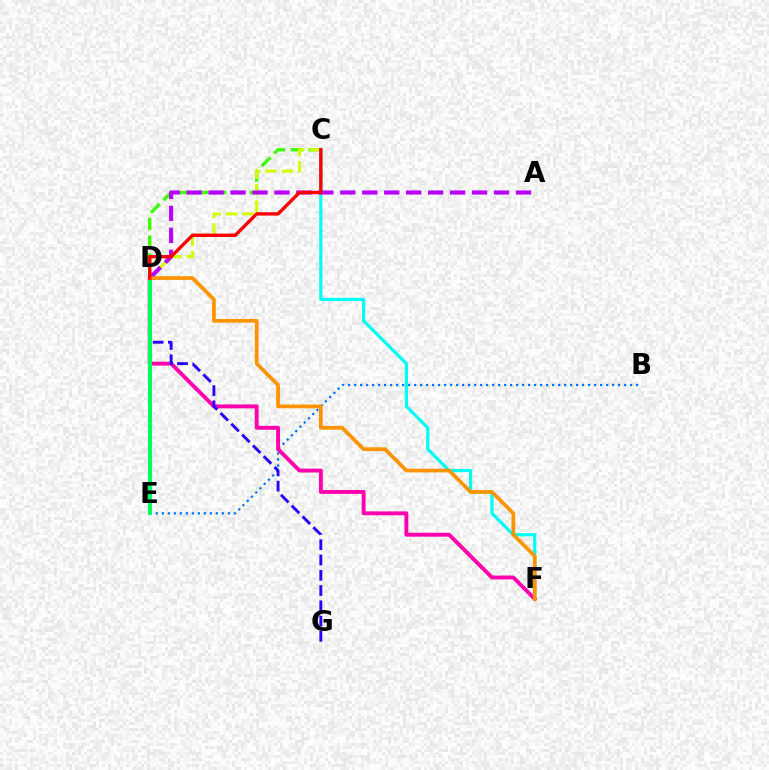{('C', 'F'): [{'color': '#00fff6', 'line_style': 'solid', 'thickness': 2.31}], ('C', 'D'): [{'color': '#3dff00', 'line_style': 'dashed', 'thickness': 2.42}, {'color': '#d1ff00', 'line_style': 'dashed', 'thickness': 2.23}, {'color': '#ff0000', 'line_style': 'solid', 'thickness': 2.43}], ('B', 'E'): [{'color': '#0074ff', 'line_style': 'dotted', 'thickness': 1.63}], ('D', 'F'): [{'color': '#ff00ac', 'line_style': 'solid', 'thickness': 2.81}, {'color': '#ff9400', 'line_style': 'solid', 'thickness': 2.7}], ('D', 'G'): [{'color': '#2500ff', 'line_style': 'dashed', 'thickness': 2.07}], ('D', 'E'): [{'color': '#00ff5c', 'line_style': 'solid', 'thickness': 2.96}], ('A', 'D'): [{'color': '#b900ff', 'line_style': 'dashed', 'thickness': 2.98}]}